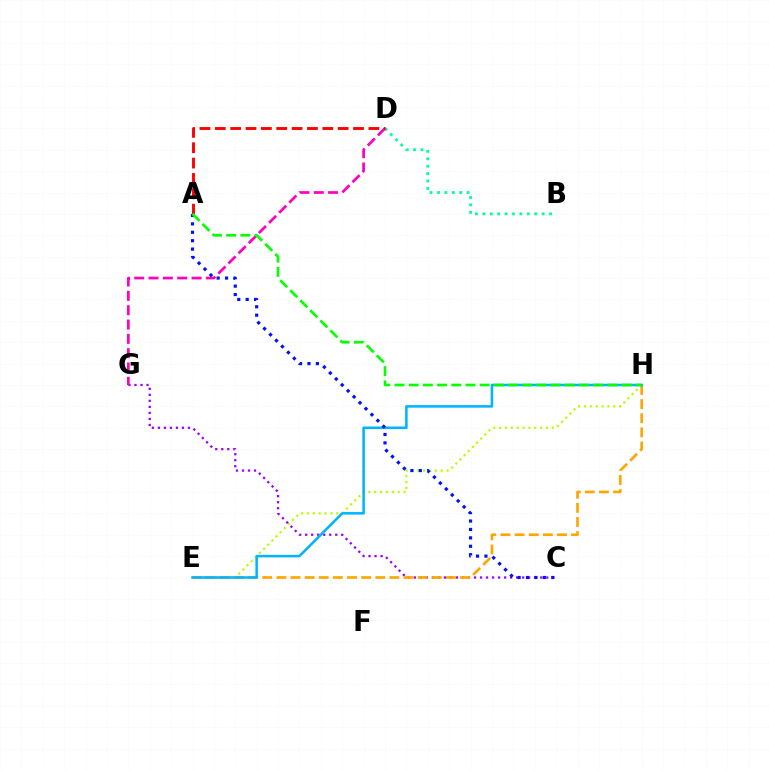{('E', 'H'): [{'color': '#b3ff00', 'line_style': 'dotted', 'thickness': 1.59}, {'color': '#ffa500', 'line_style': 'dashed', 'thickness': 1.92}, {'color': '#00b5ff', 'line_style': 'solid', 'thickness': 1.83}], ('B', 'D'): [{'color': '#00ff9d', 'line_style': 'dotted', 'thickness': 2.01}], ('C', 'G'): [{'color': '#9b00ff', 'line_style': 'dotted', 'thickness': 1.64}], ('D', 'G'): [{'color': '#ff00bd', 'line_style': 'dashed', 'thickness': 1.95}], ('A', 'D'): [{'color': '#ff0000', 'line_style': 'dashed', 'thickness': 2.09}], ('A', 'C'): [{'color': '#0010ff', 'line_style': 'dotted', 'thickness': 2.28}], ('A', 'H'): [{'color': '#08ff00', 'line_style': 'dashed', 'thickness': 1.93}]}